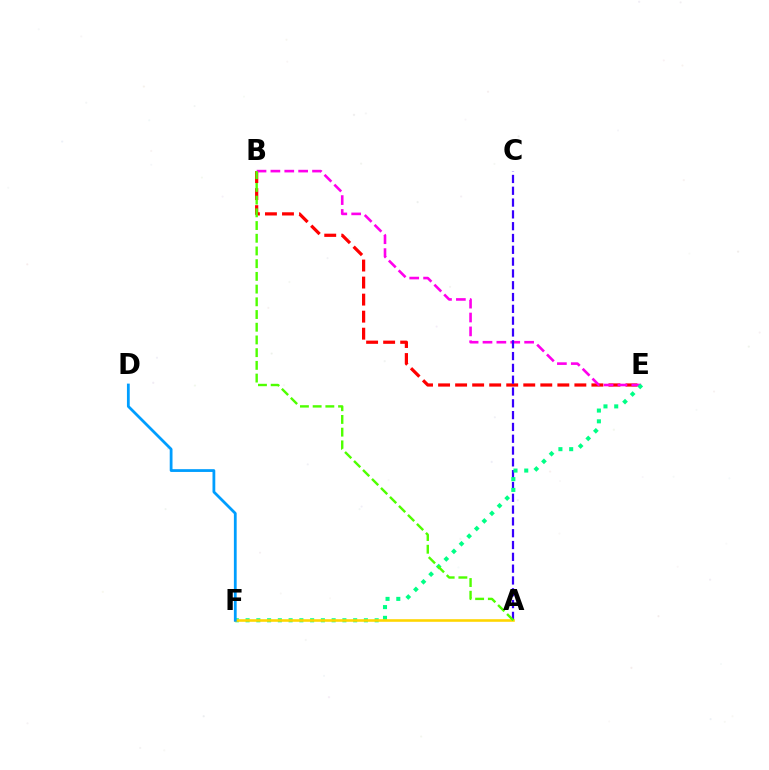{('B', 'E'): [{'color': '#ff0000', 'line_style': 'dashed', 'thickness': 2.31}, {'color': '#ff00ed', 'line_style': 'dashed', 'thickness': 1.89}], ('A', 'C'): [{'color': '#3700ff', 'line_style': 'dashed', 'thickness': 1.6}], ('E', 'F'): [{'color': '#00ff86', 'line_style': 'dotted', 'thickness': 2.92}], ('A', 'F'): [{'color': '#ffd500', 'line_style': 'solid', 'thickness': 1.87}], ('D', 'F'): [{'color': '#009eff', 'line_style': 'solid', 'thickness': 2.0}], ('A', 'B'): [{'color': '#4fff00', 'line_style': 'dashed', 'thickness': 1.73}]}